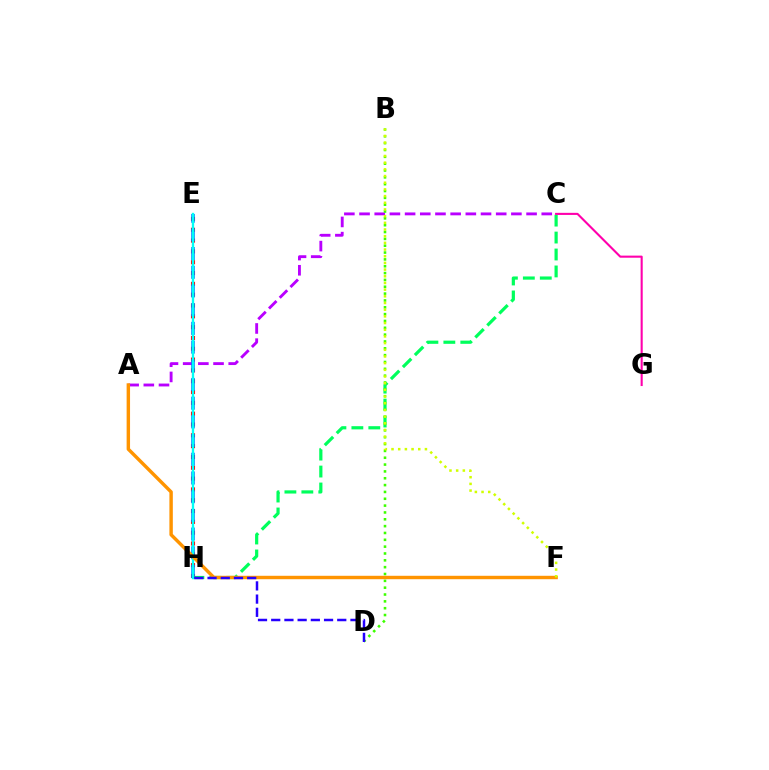{('C', 'H'): [{'color': '#00ff5c', 'line_style': 'dashed', 'thickness': 2.3}], ('E', 'H'): [{'color': '#ff0000', 'line_style': 'dotted', 'thickness': 2.94}, {'color': '#0074ff', 'line_style': 'dashed', 'thickness': 2.54}, {'color': '#00fff6', 'line_style': 'solid', 'thickness': 1.68}], ('A', 'C'): [{'color': '#b900ff', 'line_style': 'dashed', 'thickness': 2.06}], ('B', 'D'): [{'color': '#3dff00', 'line_style': 'dotted', 'thickness': 1.86}], ('A', 'F'): [{'color': '#ff9400', 'line_style': 'solid', 'thickness': 2.47}], ('D', 'H'): [{'color': '#2500ff', 'line_style': 'dashed', 'thickness': 1.79}], ('B', 'F'): [{'color': '#d1ff00', 'line_style': 'dotted', 'thickness': 1.82}], ('C', 'G'): [{'color': '#ff00ac', 'line_style': 'solid', 'thickness': 1.51}]}